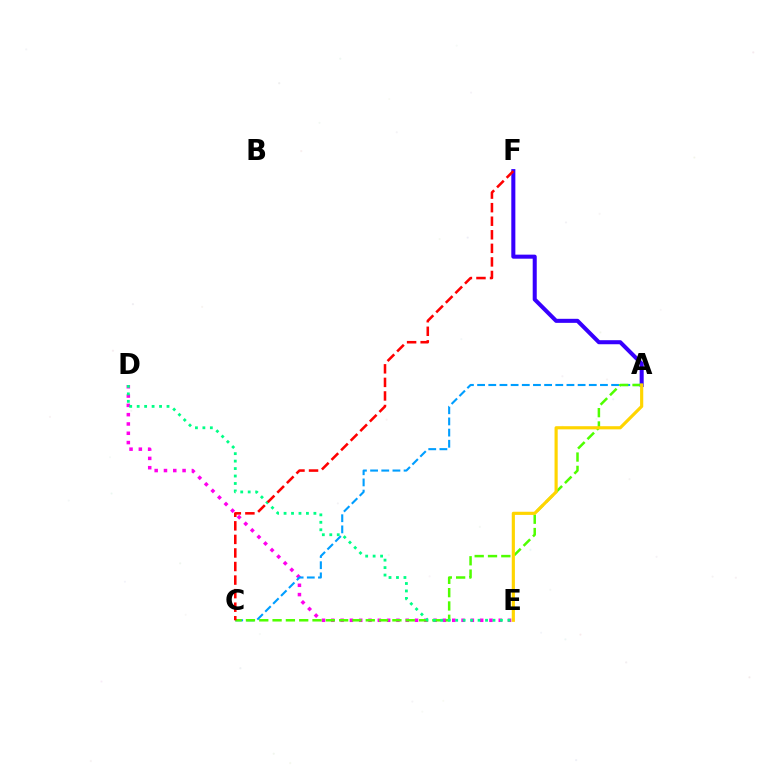{('A', 'F'): [{'color': '#3700ff', 'line_style': 'solid', 'thickness': 2.91}], ('D', 'E'): [{'color': '#ff00ed', 'line_style': 'dotted', 'thickness': 2.53}, {'color': '#00ff86', 'line_style': 'dotted', 'thickness': 2.03}], ('A', 'C'): [{'color': '#009eff', 'line_style': 'dashed', 'thickness': 1.52}, {'color': '#4fff00', 'line_style': 'dashed', 'thickness': 1.81}], ('A', 'E'): [{'color': '#ffd500', 'line_style': 'solid', 'thickness': 2.27}], ('C', 'F'): [{'color': '#ff0000', 'line_style': 'dashed', 'thickness': 1.84}]}